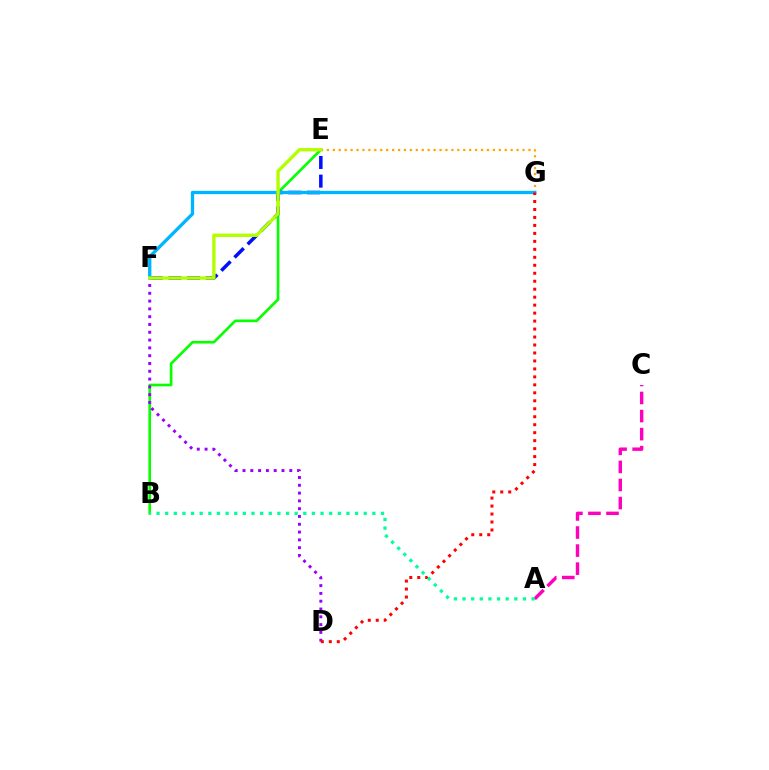{('B', 'E'): [{'color': '#08ff00', 'line_style': 'solid', 'thickness': 1.92}], ('D', 'F'): [{'color': '#9b00ff', 'line_style': 'dotted', 'thickness': 2.12}], ('E', 'G'): [{'color': '#ffa500', 'line_style': 'dotted', 'thickness': 1.61}], ('E', 'F'): [{'color': '#0010ff', 'line_style': 'dashed', 'thickness': 2.54}, {'color': '#b3ff00', 'line_style': 'solid', 'thickness': 2.43}], ('F', 'G'): [{'color': '#00b5ff', 'line_style': 'solid', 'thickness': 2.39}], ('D', 'G'): [{'color': '#ff0000', 'line_style': 'dotted', 'thickness': 2.17}], ('A', 'C'): [{'color': '#ff00bd', 'line_style': 'dashed', 'thickness': 2.45}], ('A', 'B'): [{'color': '#00ff9d', 'line_style': 'dotted', 'thickness': 2.35}]}